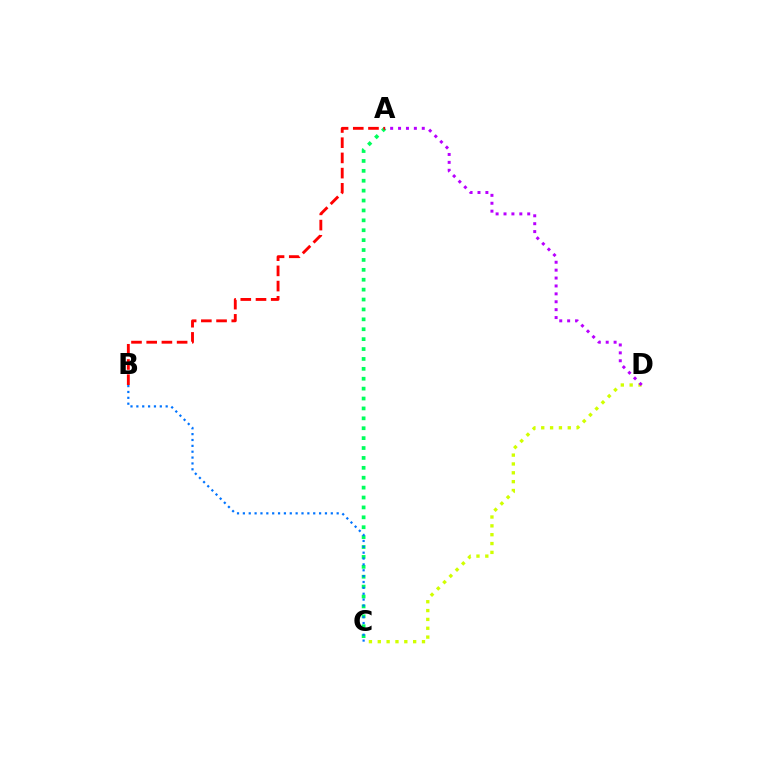{('A', 'C'): [{'color': '#00ff5c', 'line_style': 'dotted', 'thickness': 2.69}], ('A', 'B'): [{'color': '#ff0000', 'line_style': 'dashed', 'thickness': 2.07}], ('C', 'D'): [{'color': '#d1ff00', 'line_style': 'dotted', 'thickness': 2.4}], ('A', 'D'): [{'color': '#b900ff', 'line_style': 'dotted', 'thickness': 2.15}], ('B', 'C'): [{'color': '#0074ff', 'line_style': 'dotted', 'thickness': 1.59}]}